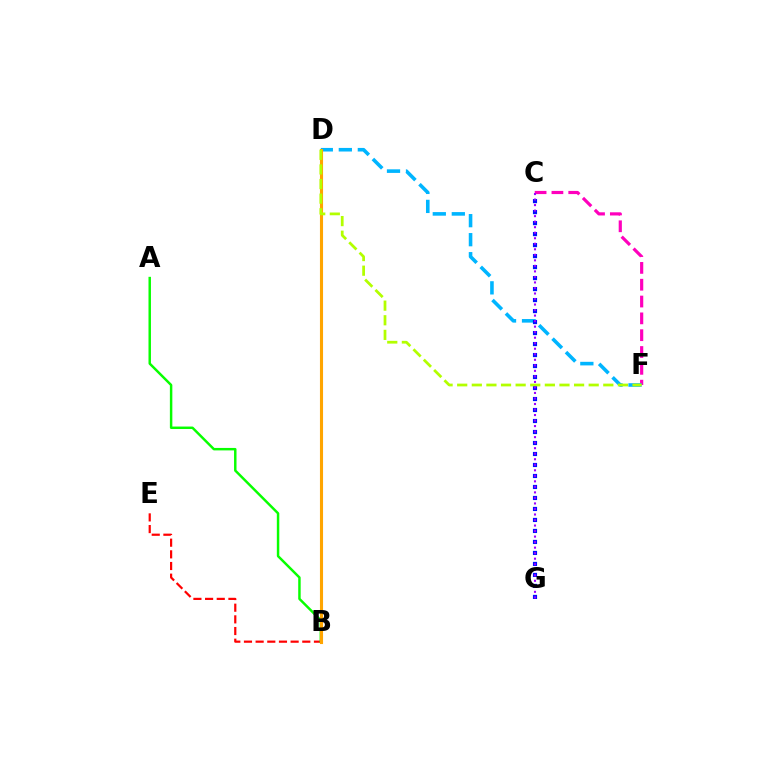{('C', 'F'): [{'color': '#ff00bd', 'line_style': 'dashed', 'thickness': 2.29}], ('B', 'E'): [{'color': '#ff0000', 'line_style': 'dashed', 'thickness': 1.58}], ('A', 'B'): [{'color': '#08ff00', 'line_style': 'solid', 'thickness': 1.77}], ('D', 'F'): [{'color': '#00b5ff', 'line_style': 'dashed', 'thickness': 2.58}, {'color': '#b3ff00', 'line_style': 'dashed', 'thickness': 1.98}], ('C', 'G'): [{'color': '#0010ff', 'line_style': 'dotted', 'thickness': 2.99}, {'color': '#9b00ff', 'line_style': 'dotted', 'thickness': 1.5}], ('B', 'D'): [{'color': '#00ff9d', 'line_style': 'dashed', 'thickness': 1.82}, {'color': '#ffa500', 'line_style': 'solid', 'thickness': 2.23}]}